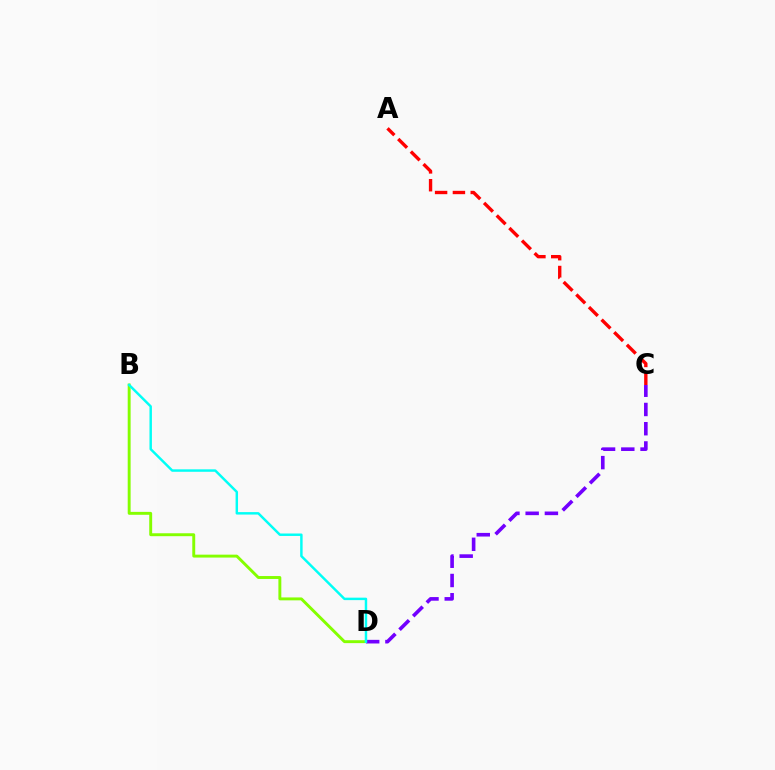{('B', 'D'): [{'color': '#84ff00', 'line_style': 'solid', 'thickness': 2.1}, {'color': '#00fff6', 'line_style': 'solid', 'thickness': 1.77}], ('C', 'D'): [{'color': '#7200ff', 'line_style': 'dashed', 'thickness': 2.61}], ('A', 'C'): [{'color': '#ff0000', 'line_style': 'dashed', 'thickness': 2.42}]}